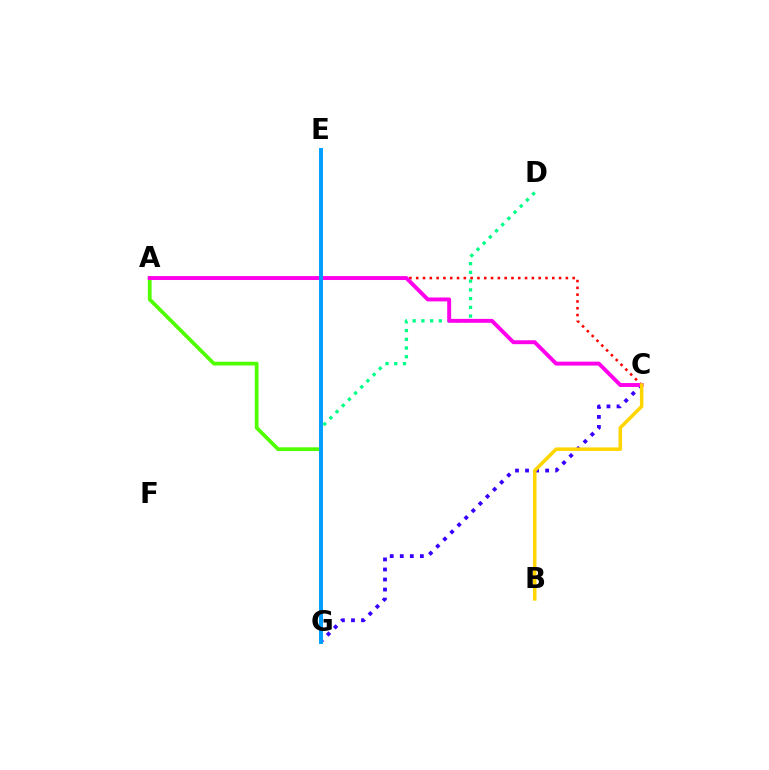{('D', 'G'): [{'color': '#00ff86', 'line_style': 'dotted', 'thickness': 2.37}], ('A', 'G'): [{'color': '#4fff00', 'line_style': 'solid', 'thickness': 2.68}], ('A', 'C'): [{'color': '#ff0000', 'line_style': 'dotted', 'thickness': 1.85}, {'color': '#ff00ed', 'line_style': 'solid', 'thickness': 2.82}], ('C', 'G'): [{'color': '#3700ff', 'line_style': 'dotted', 'thickness': 2.73}], ('E', 'G'): [{'color': '#009eff', 'line_style': 'solid', 'thickness': 2.84}], ('B', 'C'): [{'color': '#ffd500', 'line_style': 'solid', 'thickness': 2.53}]}